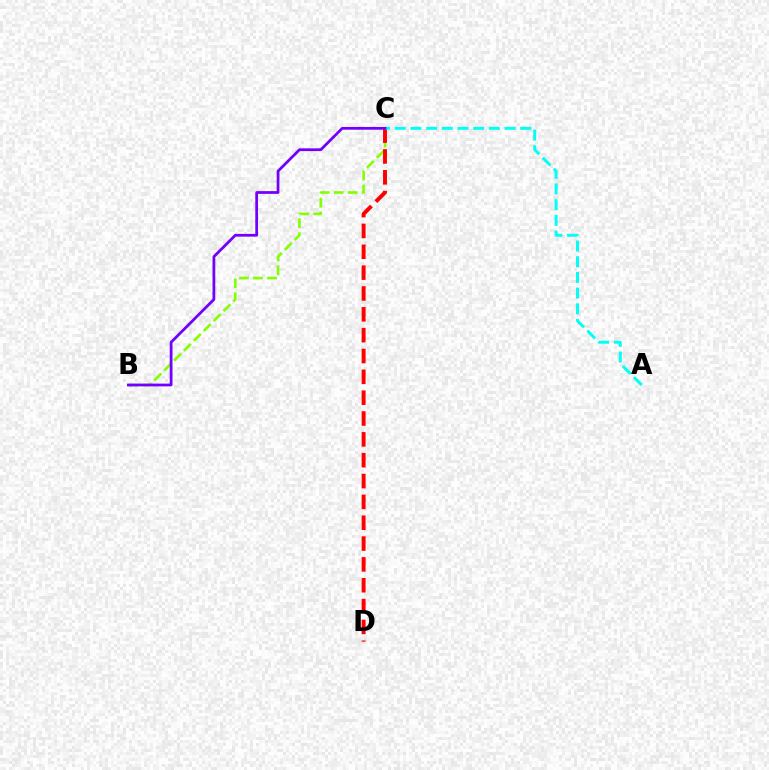{('B', 'C'): [{'color': '#84ff00', 'line_style': 'dashed', 'thickness': 1.9}, {'color': '#7200ff', 'line_style': 'solid', 'thickness': 1.99}], ('C', 'D'): [{'color': '#ff0000', 'line_style': 'dashed', 'thickness': 2.83}], ('A', 'C'): [{'color': '#00fff6', 'line_style': 'dashed', 'thickness': 2.13}]}